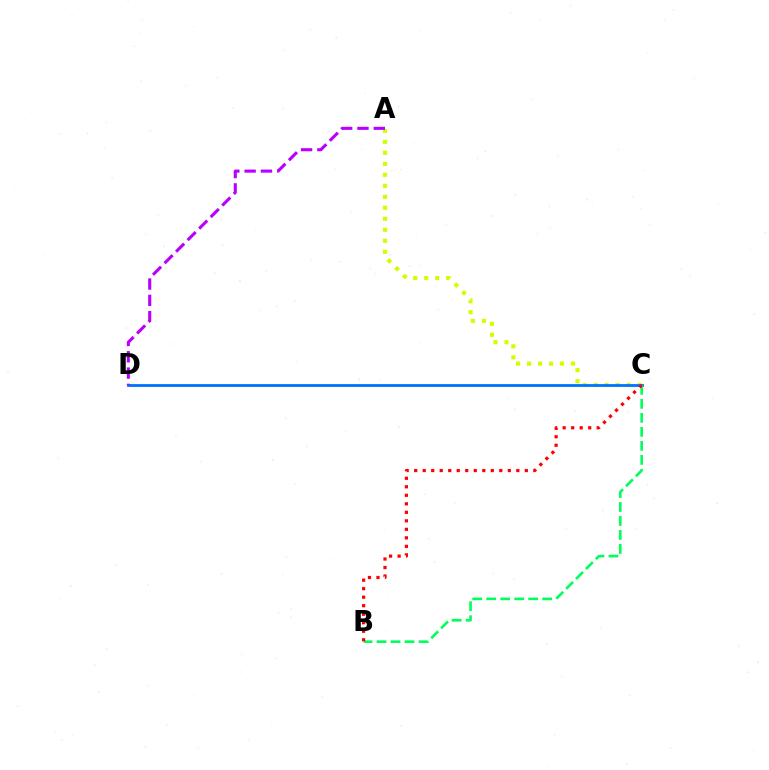{('A', 'C'): [{'color': '#d1ff00', 'line_style': 'dotted', 'thickness': 2.99}], ('C', 'D'): [{'color': '#0074ff', 'line_style': 'solid', 'thickness': 2.03}], ('B', 'C'): [{'color': '#00ff5c', 'line_style': 'dashed', 'thickness': 1.9}, {'color': '#ff0000', 'line_style': 'dotted', 'thickness': 2.31}], ('A', 'D'): [{'color': '#b900ff', 'line_style': 'dashed', 'thickness': 2.22}]}